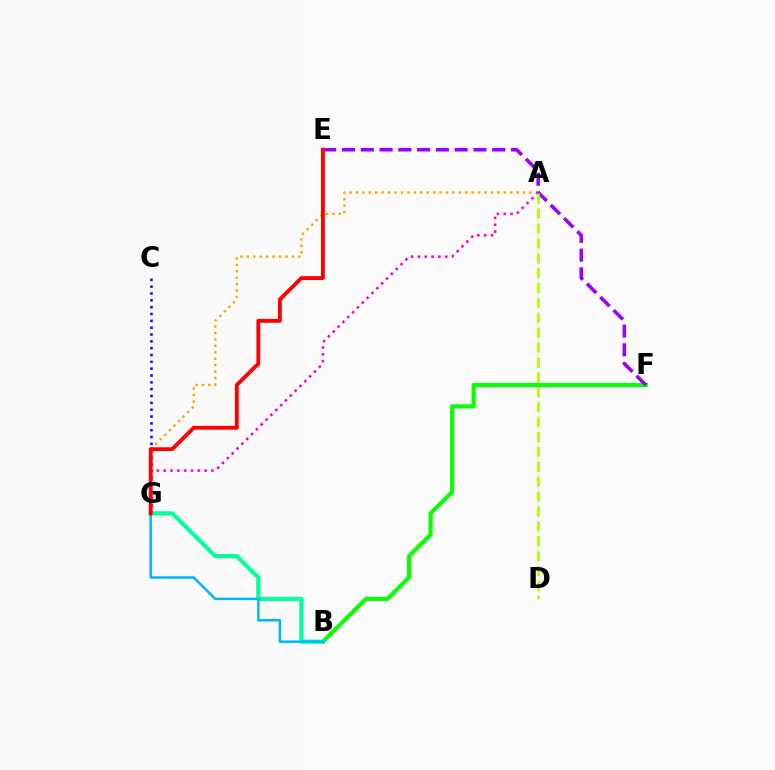{('B', 'F'): [{'color': '#08ff00', 'line_style': 'solid', 'thickness': 2.99}], ('C', 'G'): [{'color': '#0010ff', 'line_style': 'dotted', 'thickness': 1.86}], ('A', 'G'): [{'color': '#ff00bd', 'line_style': 'dotted', 'thickness': 1.85}, {'color': '#ffa500', 'line_style': 'dotted', 'thickness': 1.75}], ('E', 'F'): [{'color': '#9b00ff', 'line_style': 'dashed', 'thickness': 2.55}], ('B', 'G'): [{'color': '#00ff9d', 'line_style': 'solid', 'thickness': 2.98}, {'color': '#00b5ff', 'line_style': 'solid', 'thickness': 1.78}], ('A', 'D'): [{'color': '#b3ff00', 'line_style': 'dashed', 'thickness': 2.02}], ('E', 'G'): [{'color': '#ff0000', 'line_style': 'solid', 'thickness': 2.77}]}